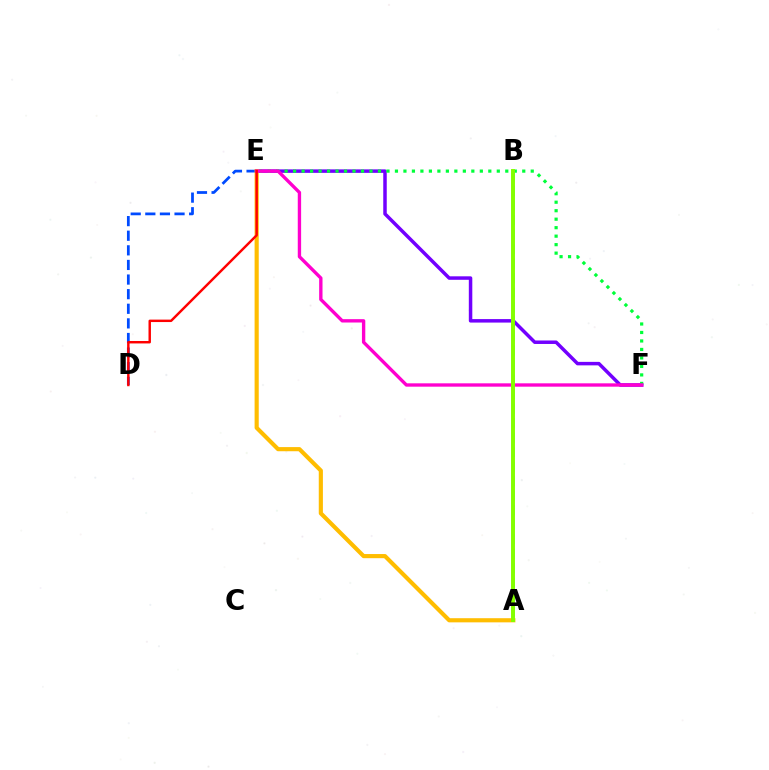{('D', 'E'): [{'color': '#004bff', 'line_style': 'dashed', 'thickness': 1.98}, {'color': '#ff0000', 'line_style': 'solid', 'thickness': 1.76}], ('E', 'F'): [{'color': '#7200ff', 'line_style': 'solid', 'thickness': 2.51}, {'color': '#00ff39', 'line_style': 'dotted', 'thickness': 2.31}, {'color': '#ff00cf', 'line_style': 'solid', 'thickness': 2.42}], ('A', 'E'): [{'color': '#ffbd00', 'line_style': 'solid', 'thickness': 2.98}], ('A', 'B'): [{'color': '#00fff6', 'line_style': 'dashed', 'thickness': 1.97}, {'color': '#84ff00', 'line_style': 'solid', 'thickness': 2.83}]}